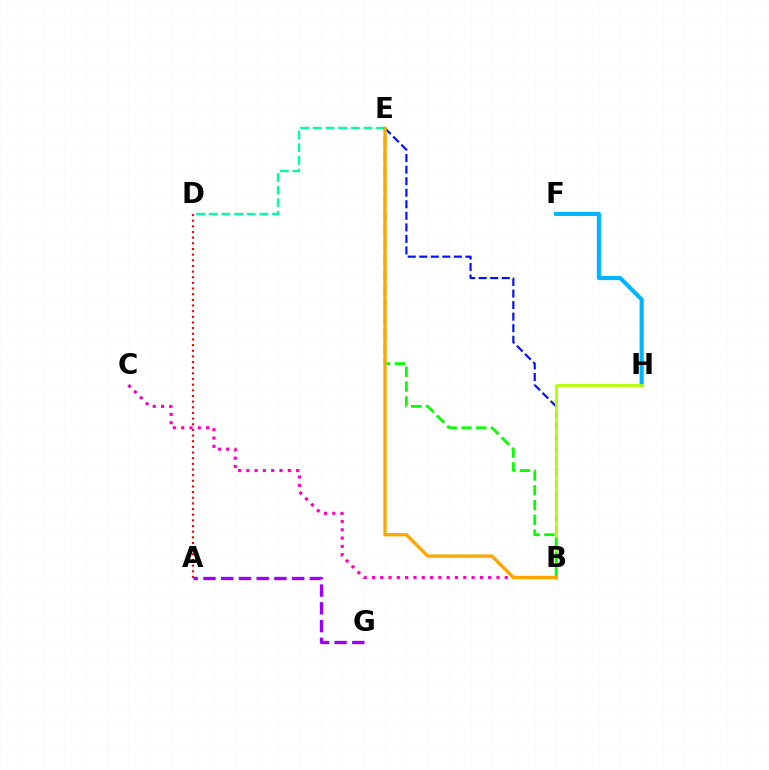{('D', 'E'): [{'color': '#00ff9d', 'line_style': 'dashed', 'thickness': 1.72}], ('A', 'D'): [{'color': '#ff0000', 'line_style': 'dotted', 'thickness': 1.54}], ('B', 'E'): [{'color': '#0010ff', 'line_style': 'dashed', 'thickness': 1.57}, {'color': '#08ff00', 'line_style': 'dashed', 'thickness': 2.01}, {'color': '#ffa500', 'line_style': 'solid', 'thickness': 2.39}], ('F', 'H'): [{'color': '#00b5ff', 'line_style': 'solid', 'thickness': 2.97}], ('B', 'H'): [{'color': '#b3ff00', 'line_style': 'solid', 'thickness': 2.03}], ('B', 'C'): [{'color': '#ff00bd', 'line_style': 'dotted', 'thickness': 2.26}], ('A', 'G'): [{'color': '#9b00ff', 'line_style': 'dashed', 'thickness': 2.41}]}